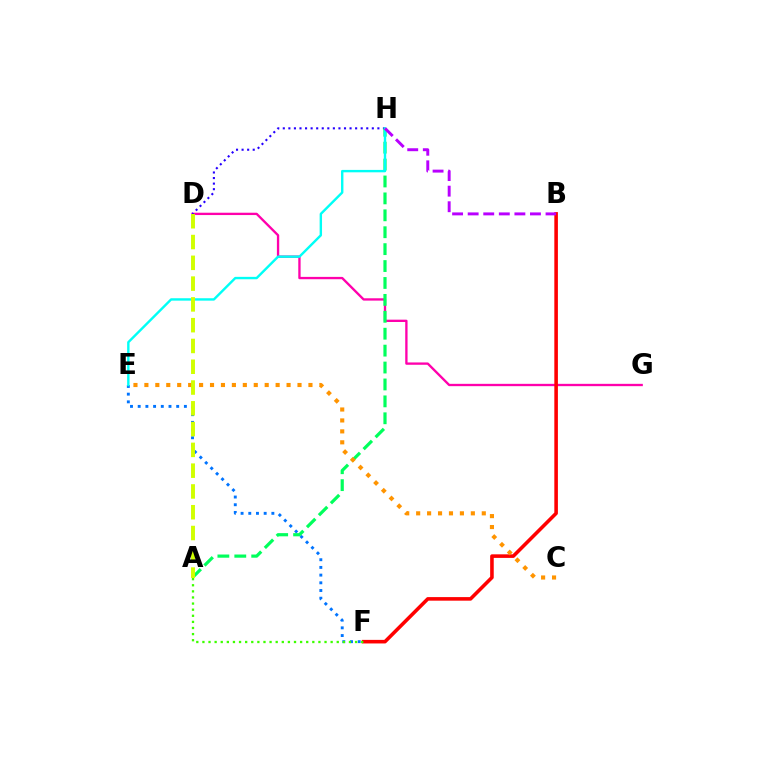{('D', 'G'): [{'color': '#ff00ac', 'line_style': 'solid', 'thickness': 1.68}], ('B', 'F'): [{'color': '#ff0000', 'line_style': 'solid', 'thickness': 2.57}], ('D', 'H'): [{'color': '#2500ff', 'line_style': 'dotted', 'thickness': 1.51}], ('E', 'F'): [{'color': '#0074ff', 'line_style': 'dotted', 'thickness': 2.09}], ('A', 'H'): [{'color': '#00ff5c', 'line_style': 'dashed', 'thickness': 2.3}], ('A', 'F'): [{'color': '#3dff00', 'line_style': 'dotted', 'thickness': 1.66}], ('C', 'E'): [{'color': '#ff9400', 'line_style': 'dotted', 'thickness': 2.97}], ('E', 'H'): [{'color': '#00fff6', 'line_style': 'solid', 'thickness': 1.73}], ('B', 'H'): [{'color': '#b900ff', 'line_style': 'dashed', 'thickness': 2.12}], ('A', 'D'): [{'color': '#d1ff00', 'line_style': 'dashed', 'thickness': 2.82}]}